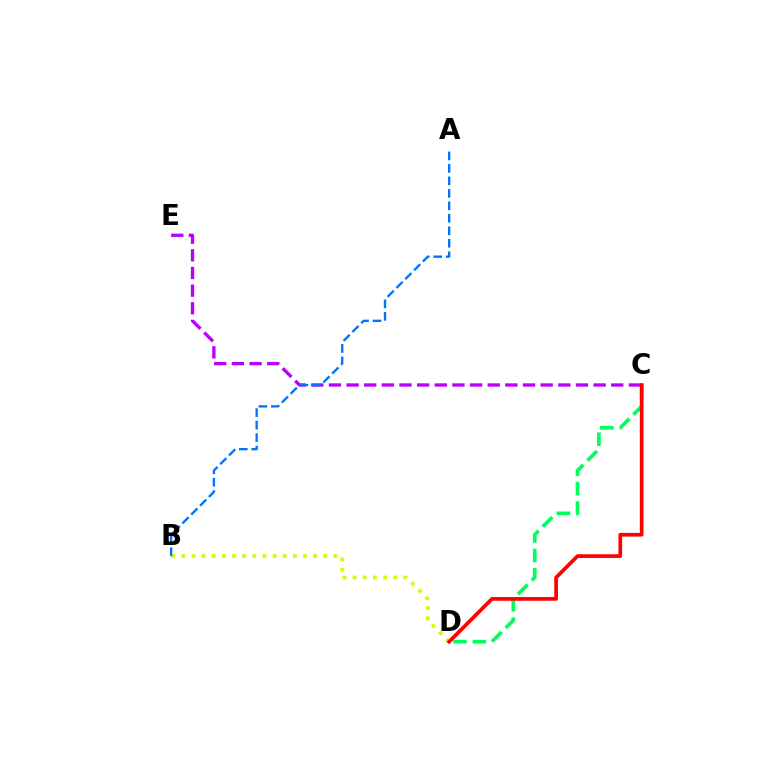{('C', 'E'): [{'color': '#b900ff', 'line_style': 'dashed', 'thickness': 2.4}], ('C', 'D'): [{'color': '#00ff5c', 'line_style': 'dashed', 'thickness': 2.64}, {'color': '#ff0000', 'line_style': 'solid', 'thickness': 2.66}], ('B', 'D'): [{'color': '#d1ff00', 'line_style': 'dotted', 'thickness': 2.75}], ('A', 'B'): [{'color': '#0074ff', 'line_style': 'dashed', 'thickness': 1.69}]}